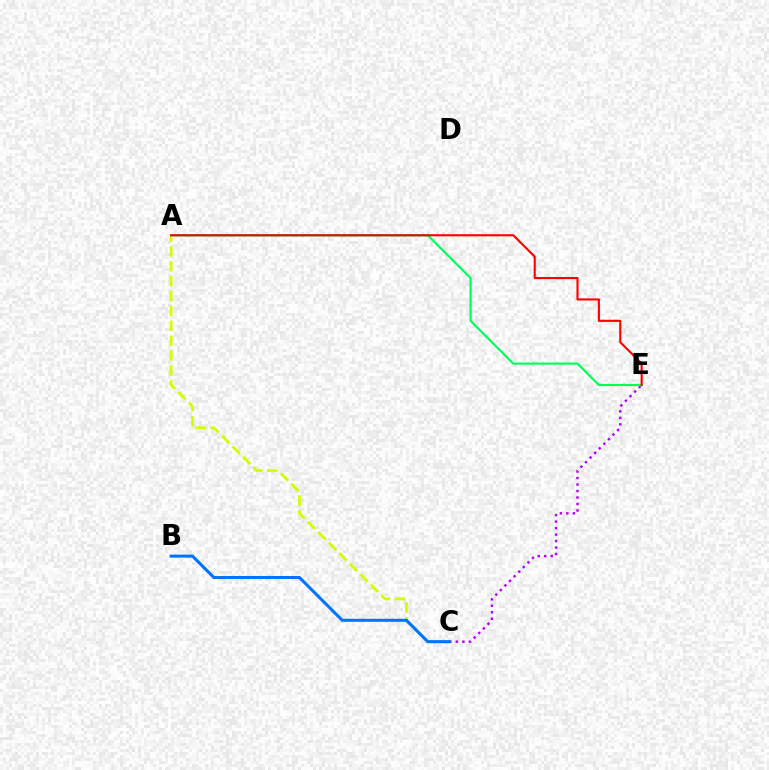{('C', 'E'): [{'color': '#b900ff', 'line_style': 'dotted', 'thickness': 1.76}], ('A', 'E'): [{'color': '#00ff5c', 'line_style': 'solid', 'thickness': 1.57}, {'color': '#ff0000', 'line_style': 'solid', 'thickness': 1.52}], ('A', 'C'): [{'color': '#d1ff00', 'line_style': 'dashed', 'thickness': 2.02}], ('B', 'C'): [{'color': '#0074ff', 'line_style': 'solid', 'thickness': 2.2}]}